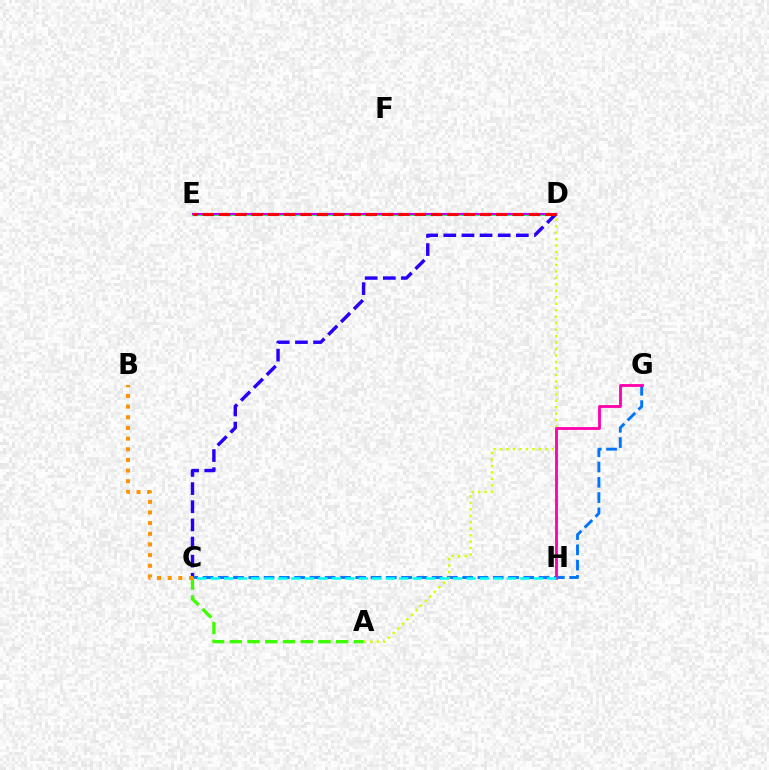{('D', 'E'): [{'color': '#00ff5c', 'line_style': 'solid', 'thickness': 1.97}, {'color': '#b900ff', 'line_style': 'solid', 'thickness': 1.53}, {'color': '#ff0000', 'line_style': 'dashed', 'thickness': 2.22}], ('C', 'D'): [{'color': '#2500ff', 'line_style': 'dashed', 'thickness': 2.46}], ('C', 'G'): [{'color': '#0074ff', 'line_style': 'dashed', 'thickness': 2.08}], ('A', 'D'): [{'color': '#d1ff00', 'line_style': 'dotted', 'thickness': 1.76}], ('A', 'C'): [{'color': '#3dff00', 'line_style': 'dashed', 'thickness': 2.41}], ('G', 'H'): [{'color': '#ff00ac', 'line_style': 'solid', 'thickness': 2.02}], ('B', 'C'): [{'color': '#ff9400', 'line_style': 'dotted', 'thickness': 2.89}], ('C', 'H'): [{'color': '#00fff6', 'line_style': 'dashed', 'thickness': 1.83}]}